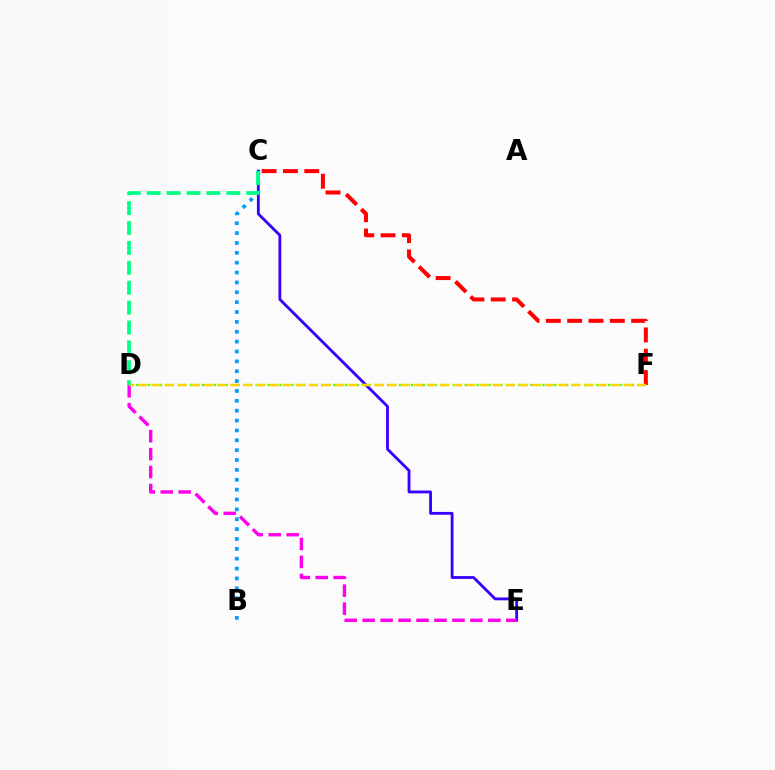{('C', 'F'): [{'color': '#ff0000', 'line_style': 'dashed', 'thickness': 2.9}], ('C', 'E'): [{'color': '#3700ff', 'line_style': 'solid', 'thickness': 2.03}], ('B', 'C'): [{'color': '#009eff', 'line_style': 'dotted', 'thickness': 2.68}], ('D', 'F'): [{'color': '#4fff00', 'line_style': 'dotted', 'thickness': 1.62}, {'color': '#ffd500', 'line_style': 'dashed', 'thickness': 1.78}], ('D', 'E'): [{'color': '#ff00ed', 'line_style': 'dashed', 'thickness': 2.44}], ('C', 'D'): [{'color': '#00ff86', 'line_style': 'dashed', 'thickness': 2.7}]}